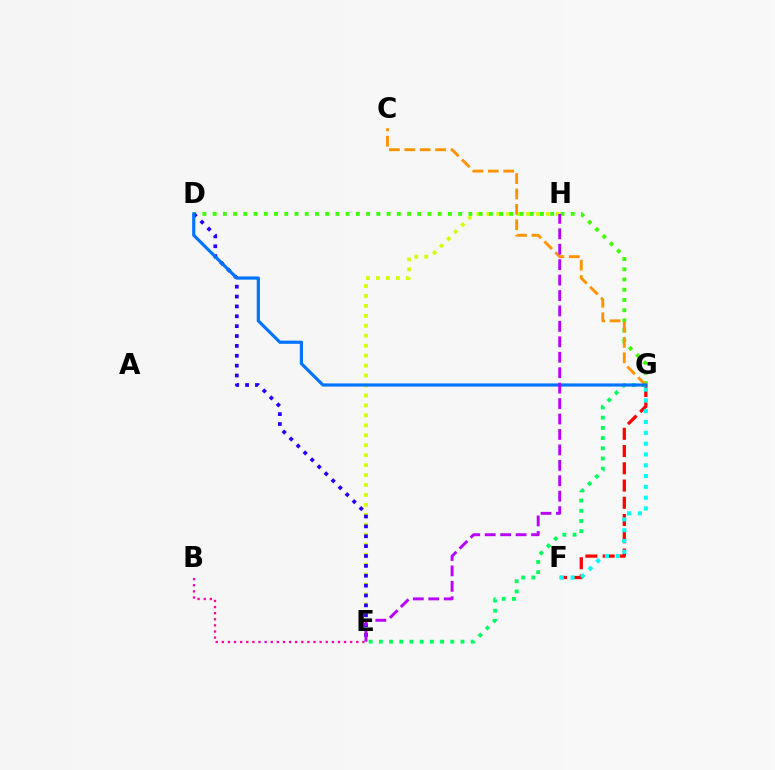{('E', 'H'): [{'color': '#d1ff00', 'line_style': 'dotted', 'thickness': 2.7}, {'color': '#b900ff', 'line_style': 'dashed', 'thickness': 2.1}], ('D', 'G'): [{'color': '#3dff00', 'line_style': 'dotted', 'thickness': 2.78}, {'color': '#0074ff', 'line_style': 'solid', 'thickness': 2.29}], ('F', 'G'): [{'color': '#ff0000', 'line_style': 'dashed', 'thickness': 2.34}, {'color': '#00fff6', 'line_style': 'dotted', 'thickness': 2.94}], ('E', 'G'): [{'color': '#00ff5c', 'line_style': 'dotted', 'thickness': 2.77}], ('C', 'G'): [{'color': '#ff9400', 'line_style': 'dashed', 'thickness': 2.09}], ('D', 'E'): [{'color': '#2500ff', 'line_style': 'dotted', 'thickness': 2.68}], ('B', 'E'): [{'color': '#ff00ac', 'line_style': 'dotted', 'thickness': 1.66}]}